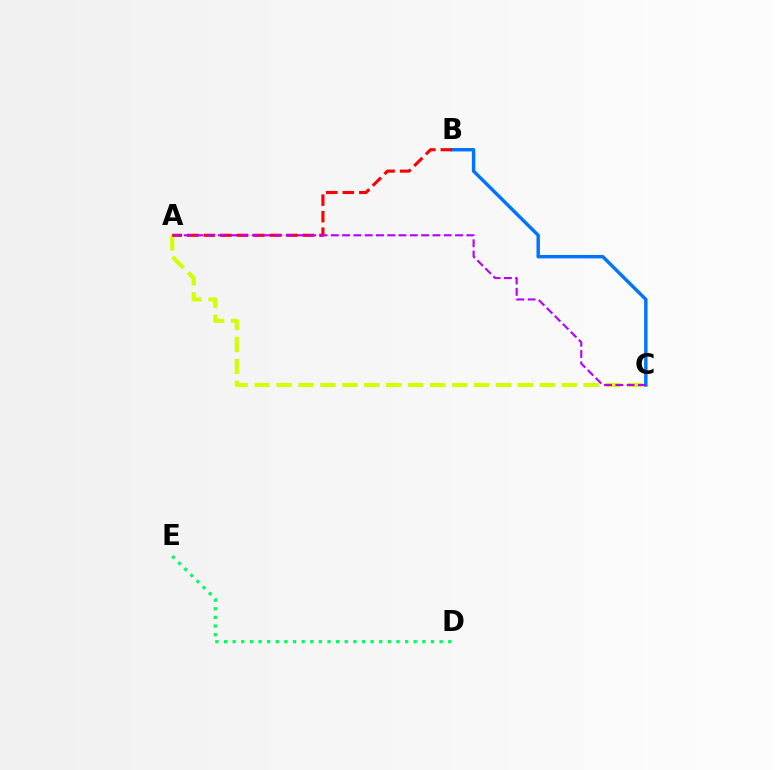{('A', 'C'): [{'color': '#d1ff00', 'line_style': 'dashed', 'thickness': 2.98}, {'color': '#b900ff', 'line_style': 'dashed', 'thickness': 1.53}], ('B', 'C'): [{'color': '#0074ff', 'line_style': 'solid', 'thickness': 2.47}], ('D', 'E'): [{'color': '#00ff5c', 'line_style': 'dotted', 'thickness': 2.34}], ('A', 'B'): [{'color': '#ff0000', 'line_style': 'dashed', 'thickness': 2.24}]}